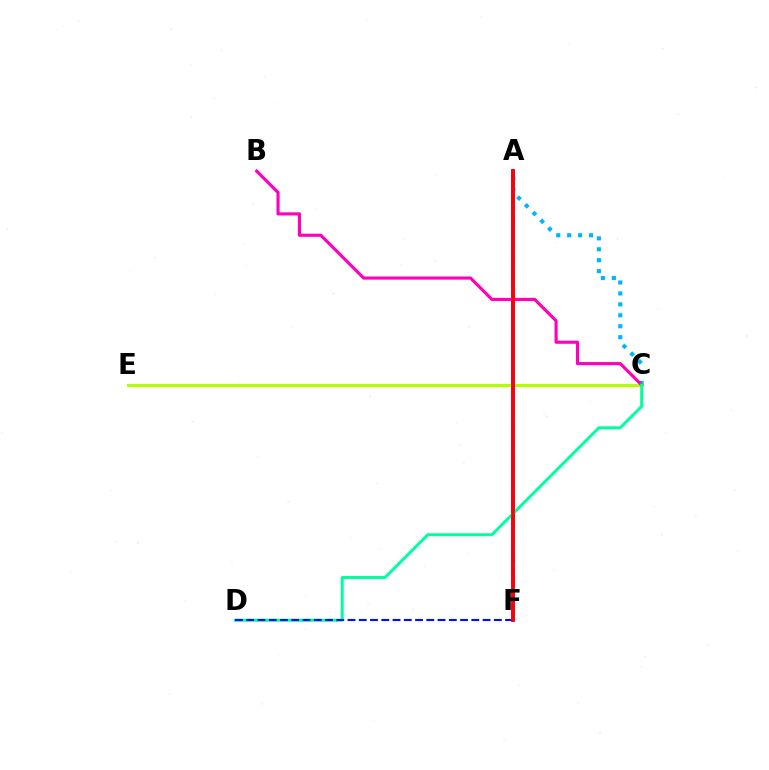{('A', 'F'): [{'color': '#08ff00', 'line_style': 'dashed', 'thickness': 2.53}, {'color': '#ffa500', 'line_style': 'solid', 'thickness': 2.52}, {'color': '#9b00ff', 'line_style': 'solid', 'thickness': 2.52}, {'color': '#ff0000', 'line_style': 'solid', 'thickness': 2.6}], ('A', 'C'): [{'color': '#00b5ff', 'line_style': 'dotted', 'thickness': 2.97}], ('C', 'E'): [{'color': '#b3ff00', 'line_style': 'solid', 'thickness': 2.17}], ('B', 'C'): [{'color': '#ff00bd', 'line_style': 'solid', 'thickness': 2.25}], ('C', 'D'): [{'color': '#00ff9d', 'line_style': 'solid', 'thickness': 2.13}], ('D', 'F'): [{'color': '#0010ff', 'line_style': 'dashed', 'thickness': 1.53}]}